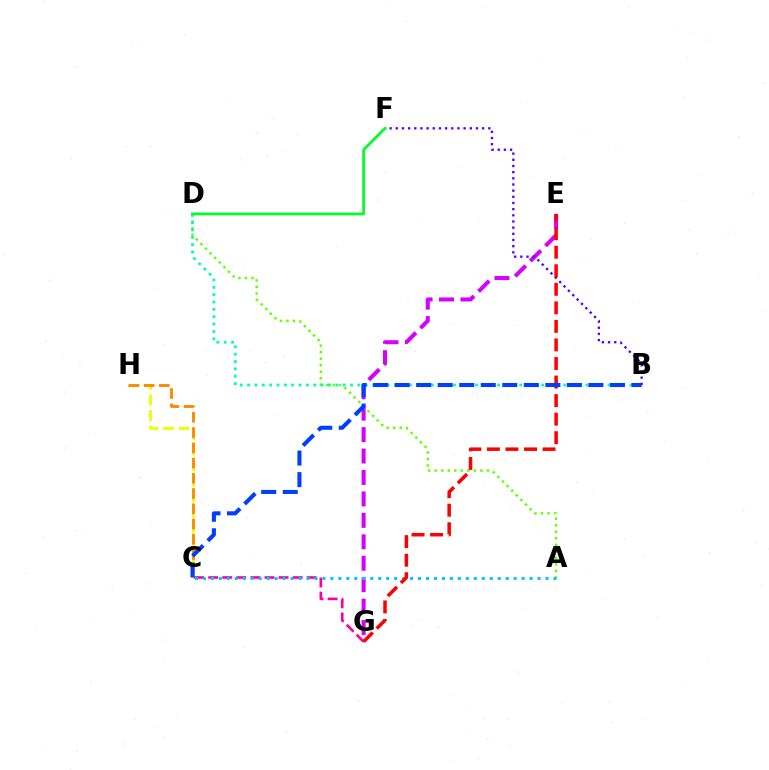{('E', 'G'): [{'color': '#d600ff', 'line_style': 'dashed', 'thickness': 2.91}, {'color': '#ff0000', 'line_style': 'dashed', 'thickness': 2.52}], ('A', 'D'): [{'color': '#66ff00', 'line_style': 'dotted', 'thickness': 1.77}], ('B', 'F'): [{'color': '#4f00ff', 'line_style': 'dotted', 'thickness': 1.68}], ('B', 'D'): [{'color': '#00ffaf', 'line_style': 'dotted', 'thickness': 2.0}], ('C', 'H'): [{'color': '#eeff00', 'line_style': 'dashed', 'thickness': 2.11}, {'color': '#ff8800', 'line_style': 'dashed', 'thickness': 2.07}], ('C', 'G'): [{'color': '#ff00a0', 'line_style': 'dashed', 'thickness': 1.91}], ('A', 'C'): [{'color': '#00c7ff', 'line_style': 'dotted', 'thickness': 2.16}], ('D', 'F'): [{'color': '#00ff27', 'line_style': 'solid', 'thickness': 1.98}], ('B', 'C'): [{'color': '#003fff', 'line_style': 'dashed', 'thickness': 2.93}]}